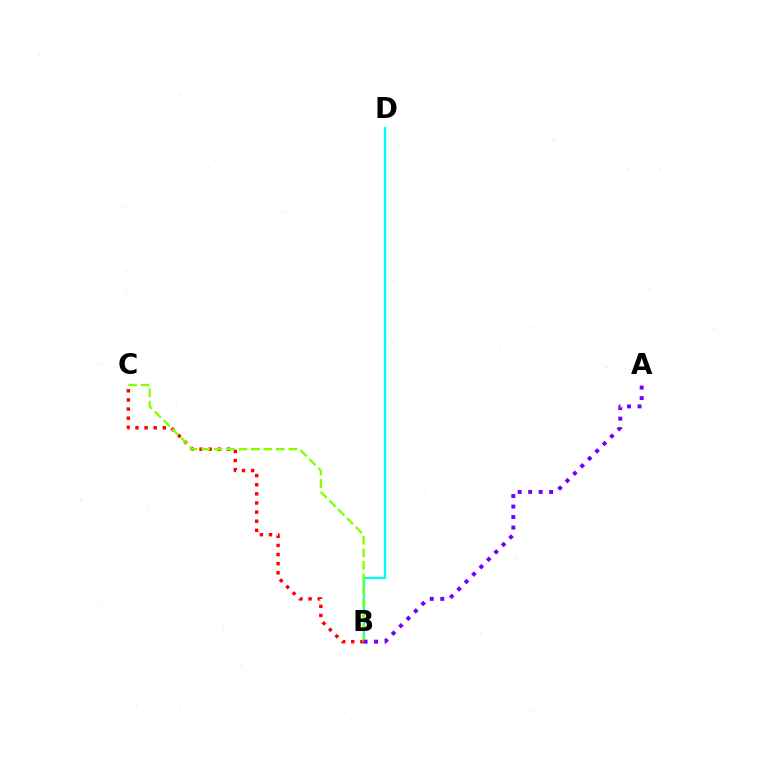{('B', 'D'): [{'color': '#00fff6', 'line_style': 'solid', 'thickness': 1.67}], ('B', 'C'): [{'color': '#ff0000', 'line_style': 'dotted', 'thickness': 2.48}, {'color': '#84ff00', 'line_style': 'dashed', 'thickness': 1.69}], ('A', 'B'): [{'color': '#7200ff', 'line_style': 'dotted', 'thickness': 2.85}]}